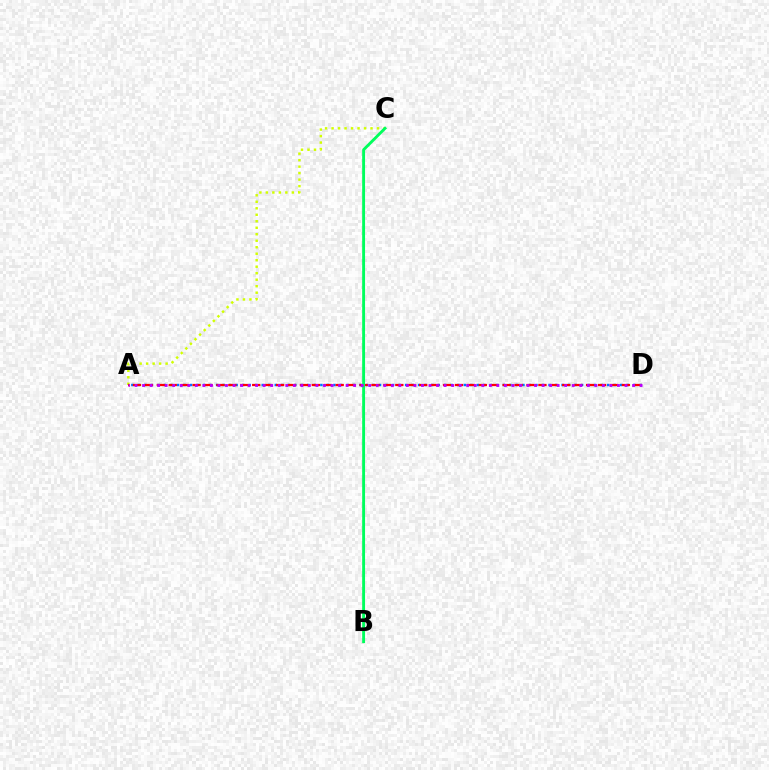{('A', 'C'): [{'color': '#d1ff00', 'line_style': 'dotted', 'thickness': 1.76}], ('A', 'D'): [{'color': '#0074ff', 'line_style': 'dotted', 'thickness': 1.77}, {'color': '#ff0000', 'line_style': 'dashed', 'thickness': 1.62}, {'color': '#b900ff', 'line_style': 'dotted', 'thickness': 2.05}], ('B', 'C'): [{'color': '#00ff5c', 'line_style': 'solid', 'thickness': 2.07}]}